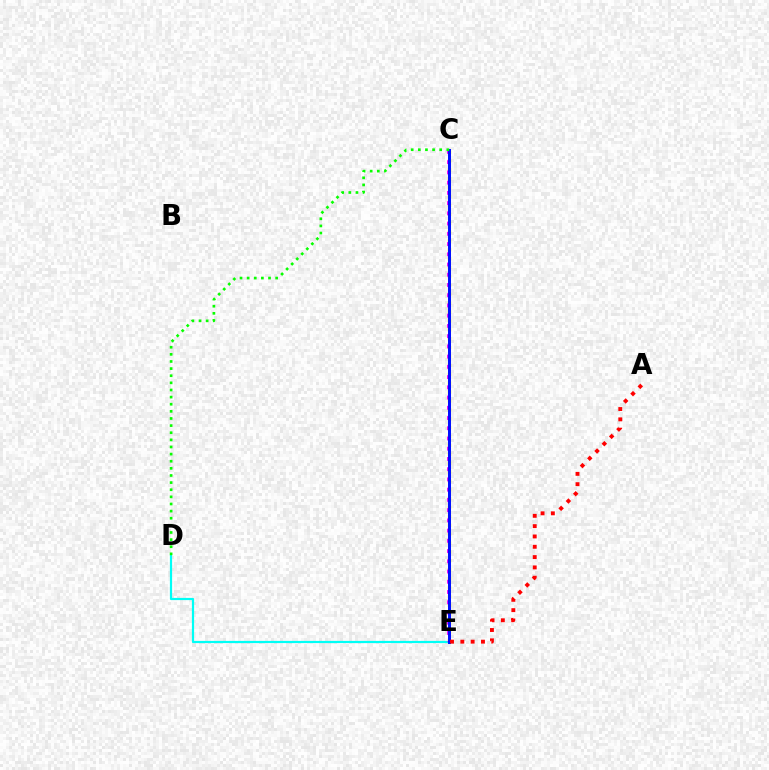{('C', 'E'): [{'color': '#fcf500', 'line_style': 'dotted', 'thickness': 2.41}, {'color': '#ee00ff', 'line_style': 'dotted', 'thickness': 2.78}, {'color': '#0010ff', 'line_style': 'solid', 'thickness': 2.14}], ('D', 'E'): [{'color': '#00fff6', 'line_style': 'solid', 'thickness': 1.59}], ('A', 'E'): [{'color': '#ff0000', 'line_style': 'dotted', 'thickness': 2.8}], ('C', 'D'): [{'color': '#08ff00', 'line_style': 'dotted', 'thickness': 1.94}]}